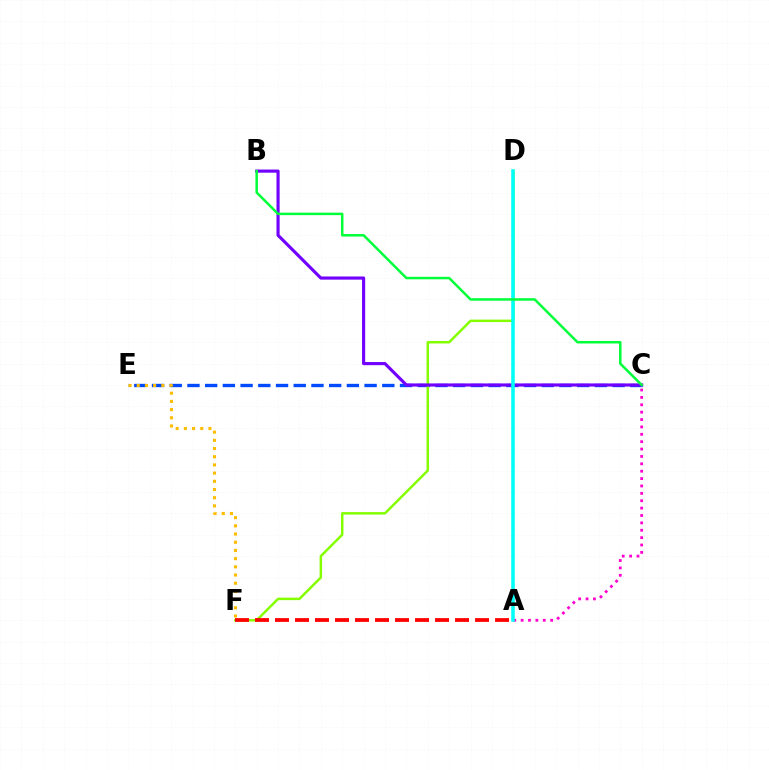{('C', 'E'): [{'color': '#004bff', 'line_style': 'dashed', 'thickness': 2.41}], ('D', 'F'): [{'color': '#84ff00', 'line_style': 'solid', 'thickness': 1.79}], ('A', 'C'): [{'color': '#ff00cf', 'line_style': 'dotted', 'thickness': 2.01}], ('A', 'F'): [{'color': '#ff0000', 'line_style': 'dashed', 'thickness': 2.72}], ('E', 'F'): [{'color': '#ffbd00', 'line_style': 'dotted', 'thickness': 2.23}], ('B', 'C'): [{'color': '#7200ff', 'line_style': 'solid', 'thickness': 2.26}, {'color': '#00ff39', 'line_style': 'solid', 'thickness': 1.8}], ('A', 'D'): [{'color': '#00fff6', 'line_style': 'solid', 'thickness': 2.56}]}